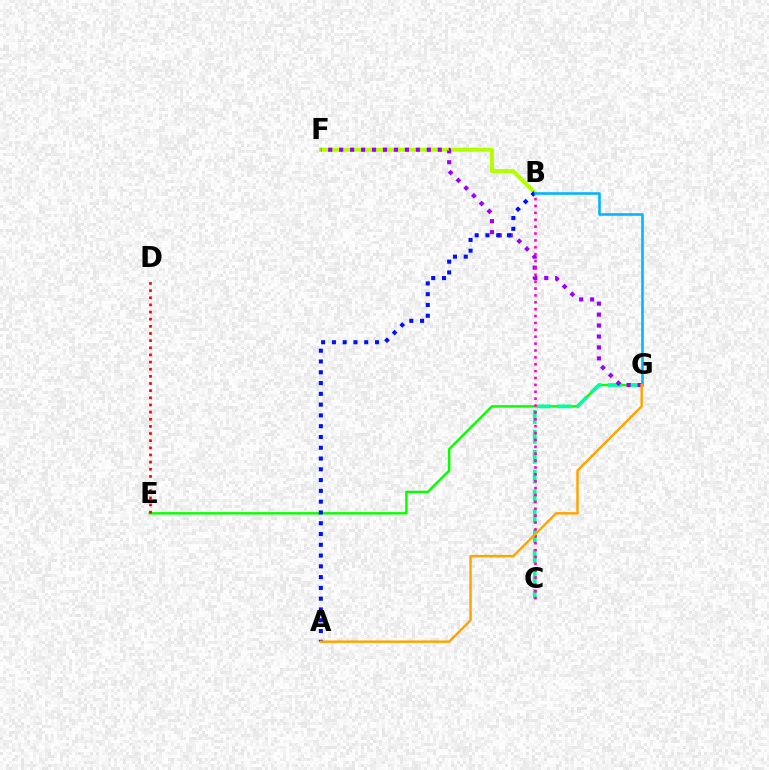{('E', 'G'): [{'color': '#08ff00', 'line_style': 'solid', 'thickness': 1.74}], ('C', 'G'): [{'color': '#00ff9d', 'line_style': 'dashed', 'thickness': 2.7}], ('B', 'F'): [{'color': '#b3ff00', 'line_style': 'solid', 'thickness': 2.87}], ('F', 'G'): [{'color': '#9b00ff', 'line_style': 'dotted', 'thickness': 2.98}], ('B', 'C'): [{'color': '#ff00bd', 'line_style': 'dotted', 'thickness': 1.87}], ('A', 'B'): [{'color': '#0010ff', 'line_style': 'dotted', 'thickness': 2.93}], ('D', 'E'): [{'color': '#ff0000', 'line_style': 'dotted', 'thickness': 1.94}], ('B', 'G'): [{'color': '#00b5ff', 'line_style': 'solid', 'thickness': 1.85}], ('A', 'G'): [{'color': '#ffa500', 'line_style': 'solid', 'thickness': 1.77}]}